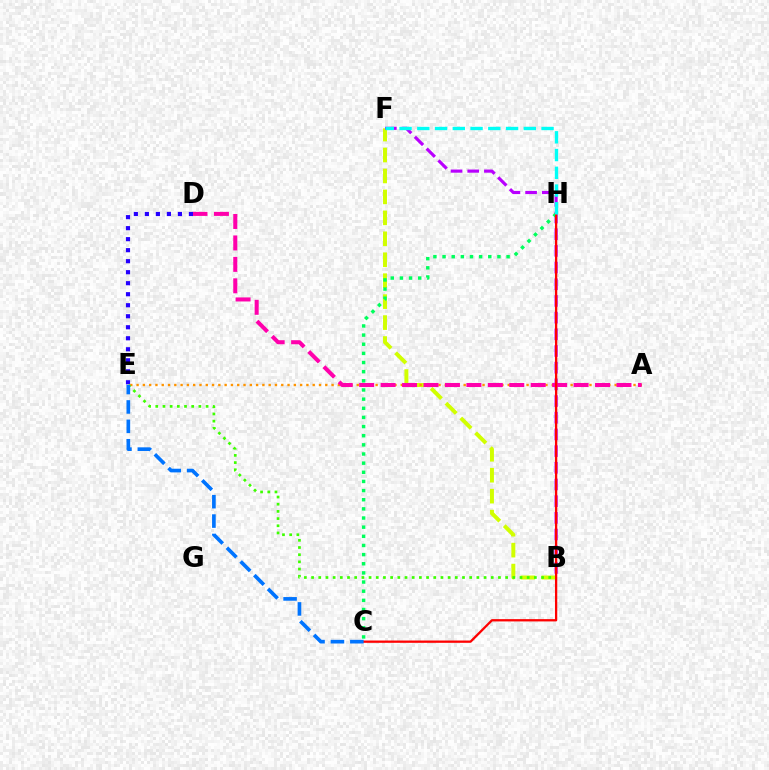{('B', 'F'): [{'color': '#d1ff00', 'line_style': 'dashed', 'thickness': 2.85}, {'color': '#b900ff', 'line_style': 'dashed', 'thickness': 2.27}], ('A', 'E'): [{'color': '#ff9400', 'line_style': 'dotted', 'thickness': 1.71}], ('A', 'D'): [{'color': '#ff00ac', 'line_style': 'dashed', 'thickness': 2.91}], ('D', 'E'): [{'color': '#2500ff', 'line_style': 'dotted', 'thickness': 2.99}], ('B', 'E'): [{'color': '#3dff00', 'line_style': 'dotted', 'thickness': 1.95}], ('C', 'H'): [{'color': '#00ff5c', 'line_style': 'dotted', 'thickness': 2.49}, {'color': '#ff0000', 'line_style': 'solid', 'thickness': 1.65}], ('C', 'E'): [{'color': '#0074ff', 'line_style': 'dashed', 'thickness': 2.64}], ('F', 'H'): [{'color': '#00fff6', 'line_style': 'dashed', 'thickness': 2.41}]}